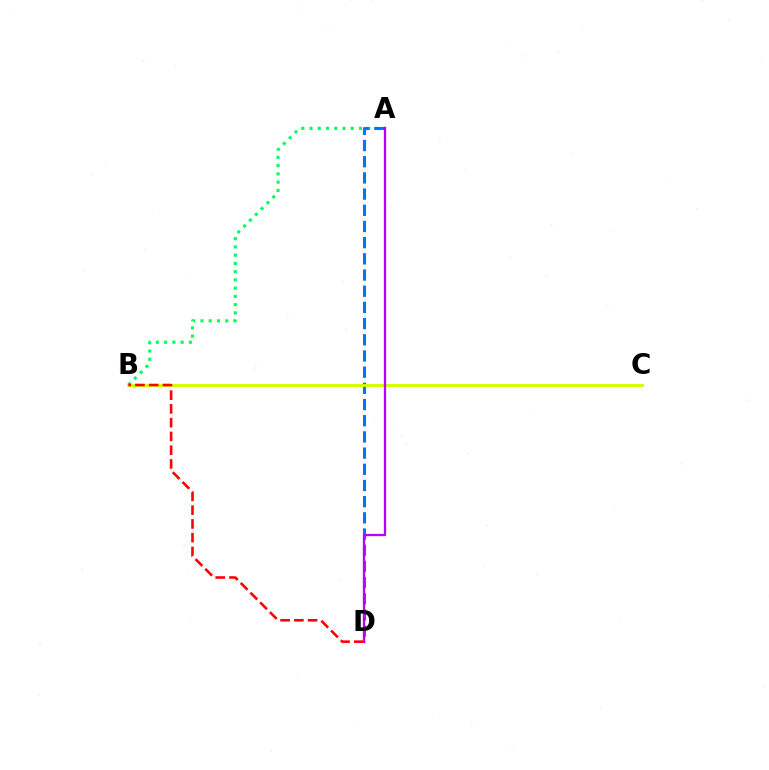{('A', 'B'): [{'color': '#00ff5c', 'line_style': 'dotted', 'thickness': 2.24}], ('A', 'D'): [{'color': '#0074ff', 'line_style': 'dashed', 'thickness': 2.2}, {'color': '#b900ff', 'line_style': 'solid', 'thickness': 1.65}], ('B', 'C'): [{'color': '#d1ff00', 'line_style': 'solid', 'thickness': 2.12}], ('B', 'D'): [{'color': '#ff0000', 'line_style': 'dashed', 'thickness': 1.87}]}